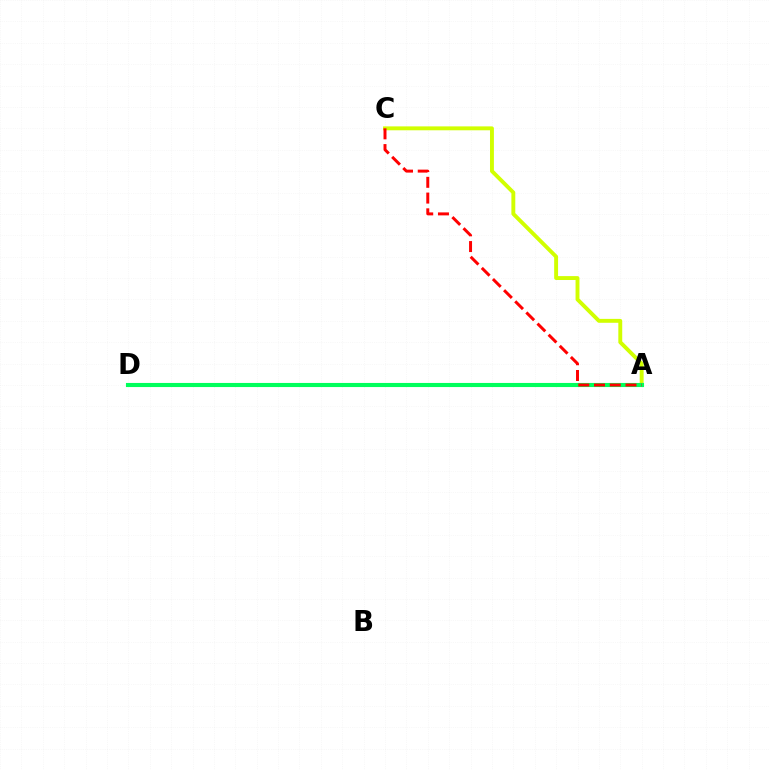{('A', 'C'): [{'color': '#d1ff00', 'line_style': 'solid', 'thickness': 2.81}, {'color': '#ff0000', 'line_style': 'dashed', 'thickness': 2.14}], ('A', 'D'): [{'color': '#b900ff', 'line_style': 'dotted', 'thickness': 1.58}, {'color': '#0074ff', 'line_style': 'dotted', 'thickness': 1.95}, {'color': '#00ff5c', 'line_style': 'solid', 'thickness': 2.95}]}